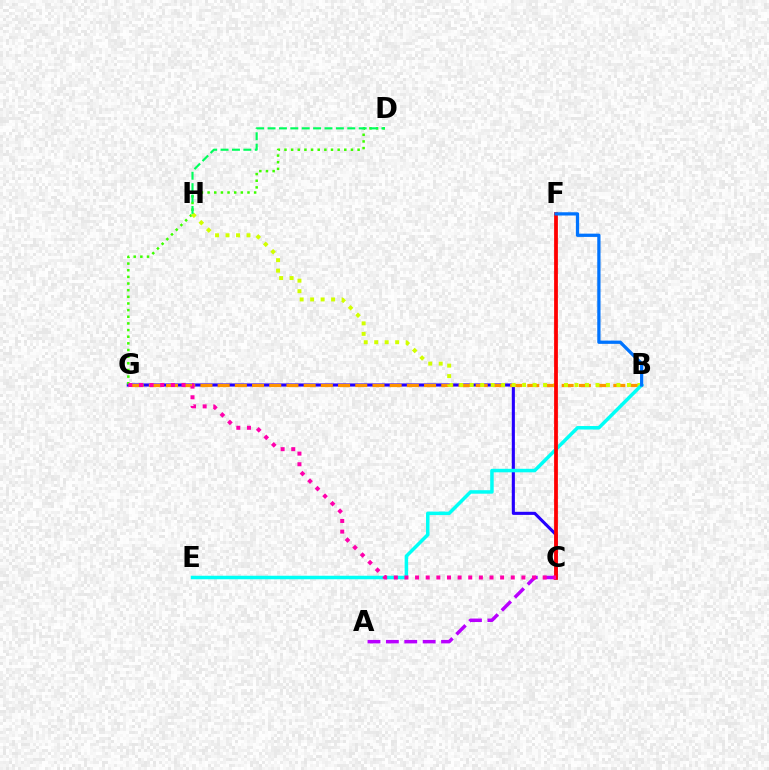{('A', 'C'): [{'color': '#b900ff', 'line_style': 'dashed', 'thickness': 2.5}], ('C', 'G'): [{'color': '#2500ff', 'line_style': 'solid', 'thickness': 2.24}, {'color': '#ff00ac', 'line_style': 'dotted', 'thickness': 2.89}], ('B', 'G'): [{'color': '#ff9400', 'line_style': 'dashed', 'thickness': 2.34}], ('D', 'G'): [{'color': '#3dff00', 'line_style': 'dotted', 'thickness': 1.81}], ('B', 'H'): [{'color': '#d1ff00', 'line_style': 'dotted', 'thickness': 2.85}], ('B', 'E'): [{'color': '#00fff6', 'line_style': 'solid', 'thickness': 2.52}], ('D', 'H'): [{'color': '#00ff5c', 'line_style': 'dashed', 'thickness': 1.55}], ('C', 'F'): [{'color': '#ff0000', 'line_style': 'solid', 'thickness': 2.72}], ('B', 'F'): [{'color': '#0074ff', 'line_style': 'solid', 'thickness': 2.35}]}